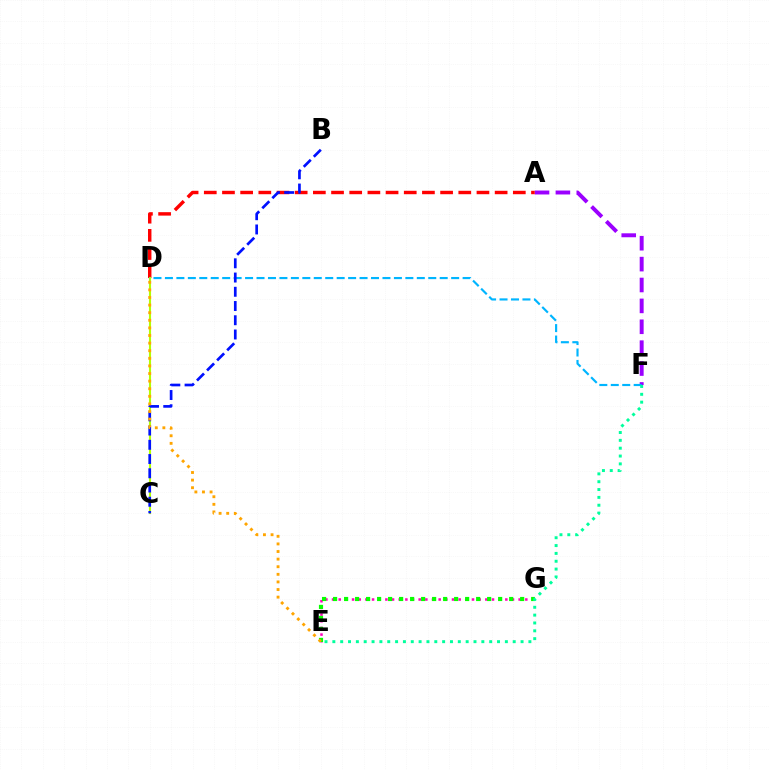{('E', 'G'): [{'color': '#ff00bd', 'line_style': 'dotted', 'thickness': 1.81}, {'color': '#08ff00', 'line_style': 'dotted', 'thickness': 2.99}], ('A', 'F'): [{'color': '#9b00ff', 'line_style': 'dashed', 'thickness': 2.84}], ('A', 'D'): [{'color': '#ff0000', 'line_style': 'dashed', 'thickness': 2.47}], ('C', 'D'): [{'color': '#b3ff00', 'line_style': 'solid', 'thickness': 1.52}], ('D', 'F'): [{'color': '#00b5ff', 'line_style': 'dashed', 'thickness': 1.56}], ('B', 'C'): [{'color': '#0010ff', 'line_style': 'dashed', 'thickness': 1.93}], ('D', 'E'): [{'color': '#ffa500', 'line_style': 'dotted', 'thickness': 2.07}], ('E', 'F'): [{'color': '#00ff9d', 'line_style': 'dotted', 'thickness': 2.13}]}